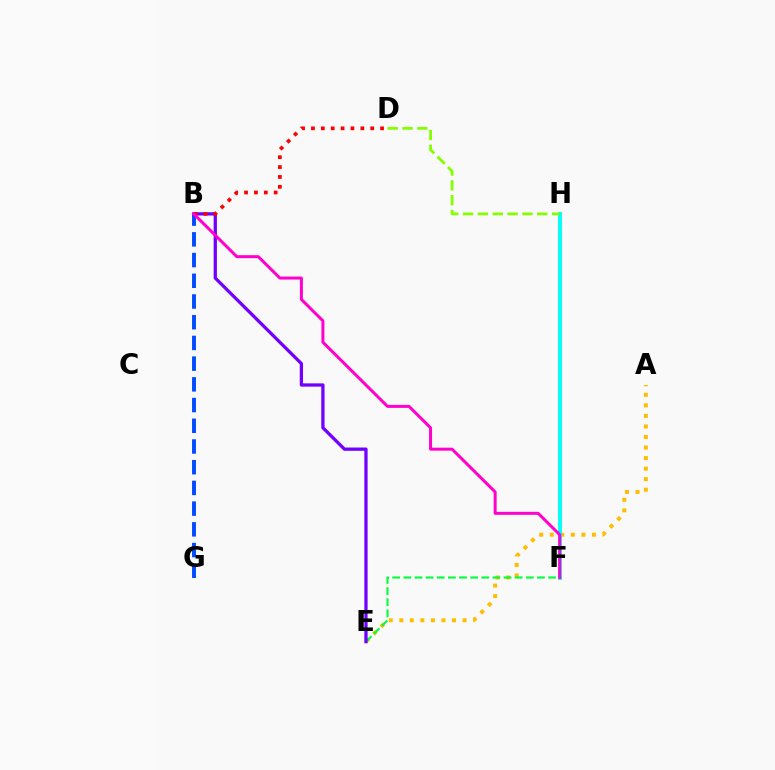{('B', 'G'): [{'color': '#004bff', 'line_style': 'dashed', 'thickness': 2.81}], ('A', 'E'): [{'color': '#ffbd00', 'line_style': 'dotted', 'thickness': 2.86}], ('F', 'H'): [{'color': '#00fff6', 'line_style': 'solid', 'thickness': 2.8}], ('E', 'F'): [{'color': '#00ff39', 'line_style': 'dashed', 'thickness': 1.51}], ('D', 'H'): [{'color': '#84ff00', 'line_style': 'dashed', 'thickness': 2.02}], ('B', 'E'): [{'color': '#7200ff', 'line_style': 'solid', 'thickness': 2.35}], ('B', 'D'): [{'color': '#ff0000', 'line_style': 'dotted', 'thickness': 2.68}], ('B', 'F'): [{'color': '#ff00cf', 'line_style': 'solid', 'thickness': 2.16}]}